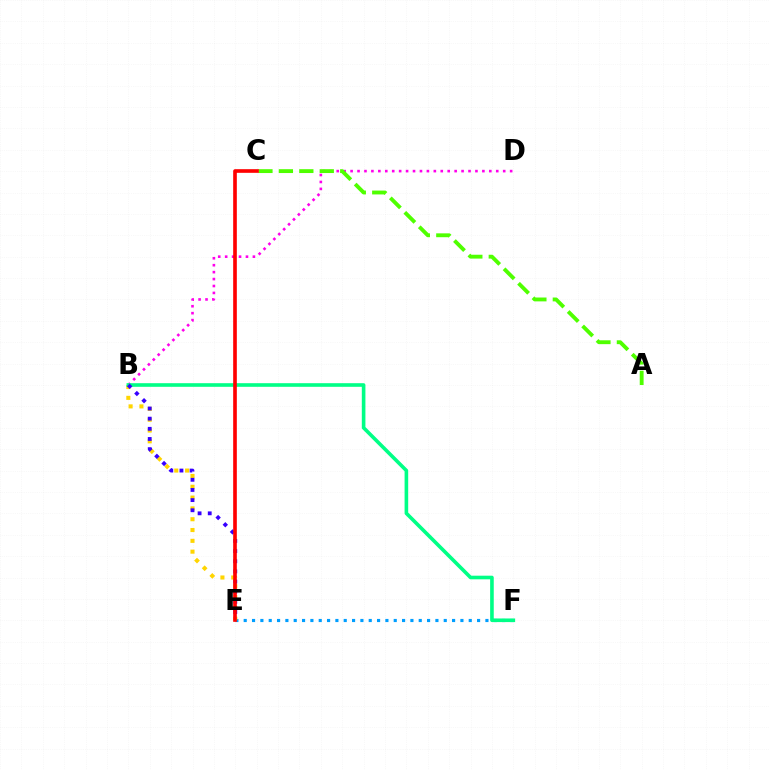{('E', 'F'): [{'color': '#009eff', 'line_style': 'dotted', 'thickness': 2.26}], ('B', 'E'): [{'color': '#ffd500', 'line_style': 'dotted', 'thickness': 2.94}, {'color': '#3700ff', 'line_style': 'dotted', 'thickness': 2.76}], ('B', 'D'): [{'color': '#ff00ed', 'line_style': 'dotted', 'thickness': 1.88}], ('A', 'C'): [{'color': '#4fff00', 'line_style': 'dashed', 'thickness': 2.78}], ('B', 'F'): [{'color': '#00ff86', 'line_style': 'solid', 'thickness': 2.6}], ('C', 'E'): [{'color': '#ff0000', 'line_style': 'solid', 'thickness': 2.63}]}